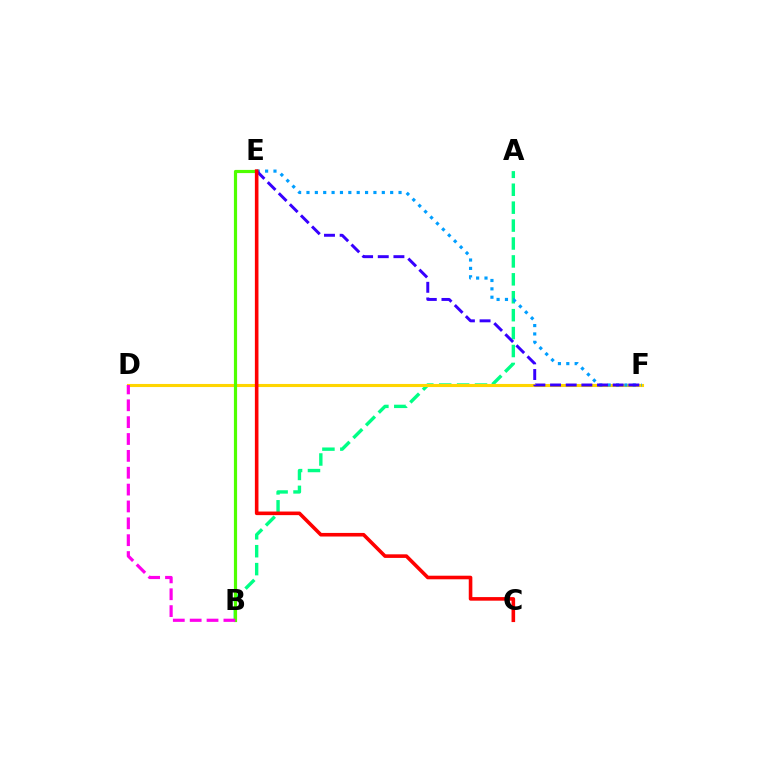{('A', 'B'): [{'color': '#00ff86', 'line_style': 'dashed', 'thickness': 2.43}], ('D', 'F'): [{'color': '#ffd500', 'line_style': 'solid', 'thickness': 2.23}], ('B', 'E'): [{'color': '#4fff00', 'line_style': 'solid', 'thickness': 2.29}], ('E', 'F'): [{'color': '#009eff', 'line_style': 'dotted', 'thickness': 2.27}, {'color': '#3700ff', 'line_style': 'dashed', 'thickness': 2.13}], ('B', 'D'): [{'color': '#ff00ed', 'line_style': 'dashed', 'thickness': 2.29}], ('C', 'E'): [{'color': '#ff0000', 'line_style': 'solid', 'thickness': 2.59}]}